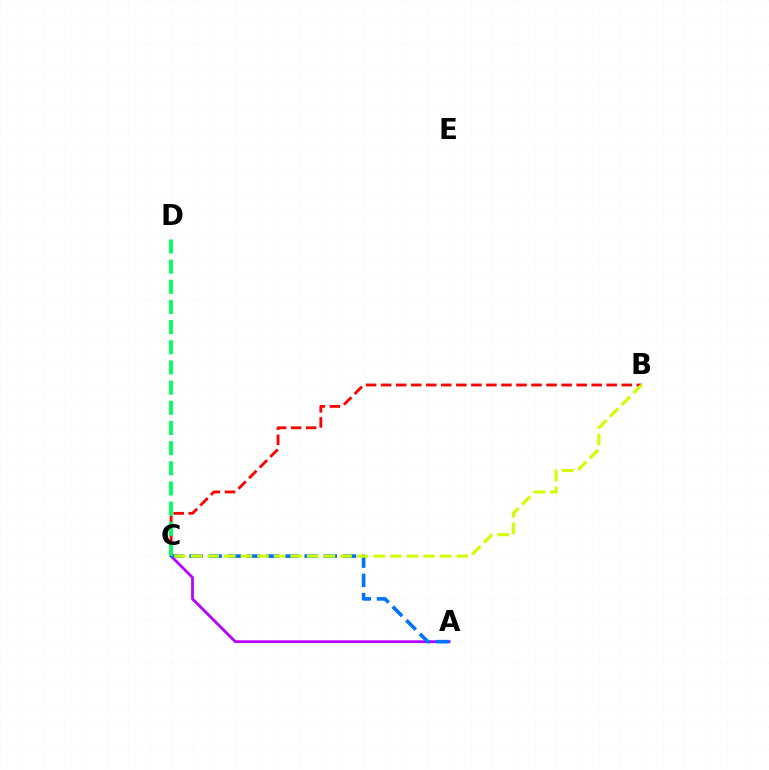{('B', 'C'): [{'color': '#ff0000', 'line_style': 'dashed', 'thickness': 2.04}, {'color': '#d1ff00', 'line_style': 'dashed', 'thickness': 2.25}], ('A', 'C'): [{'color': '#b900ff', 'line_style': 'solid', 'thickness': 1.99}, {'color': '#0074ff', 'line_style': 'dashed', 'thickness': 2.61}], ('C', 'D'): [{'color': '#00ff5c', 'line_style': 'dashed', 'thickness': 2.74}]}